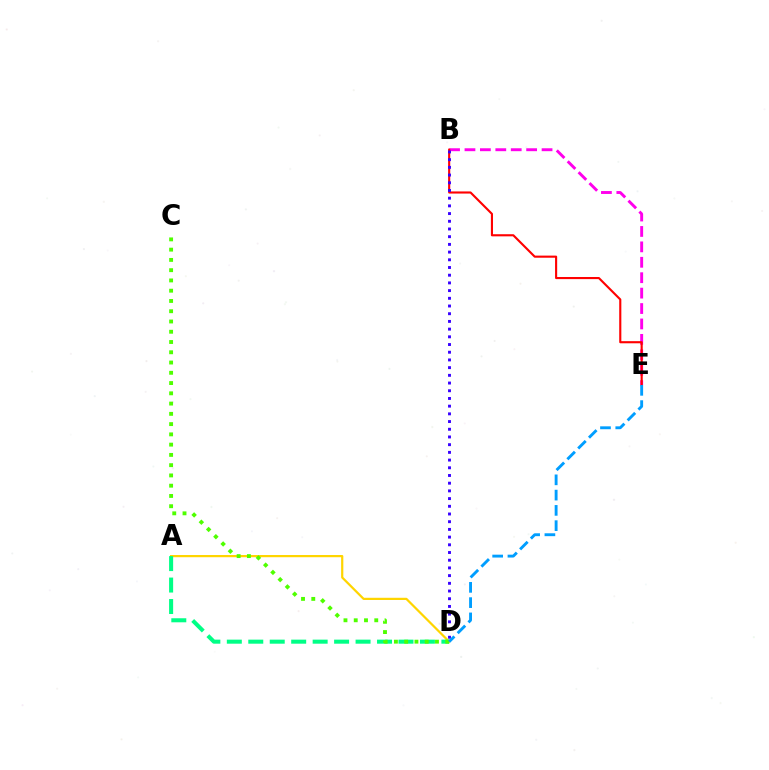{('A', 'D'): [{'color': '#ffd500', 'line_style': 'solid', 'thickness': 1.59}, {'color': '#00ff86', 'line_style': 'dashed', 'thickness': 2.91}], ('B', 'E'): [{'color': '#ff00ed', 'line_style': 'dashed', 'thickness': 2.09}, {'color': '#ff0000', 'line_style': 'solid', 'thickness': 1.53}], ('C', 'D'): [{'color': '#4fff00', 'line_style': 'dotted', 'thickness': 2.79}], ('B', 'D'): [{'color': '#3700ff', 'line_style': 'dotted', 'thickness': 2.09}], ('D', 'E'): [{'color': '#009eff', 'line_style': 'dashed', 'thickness': 2.08}]}